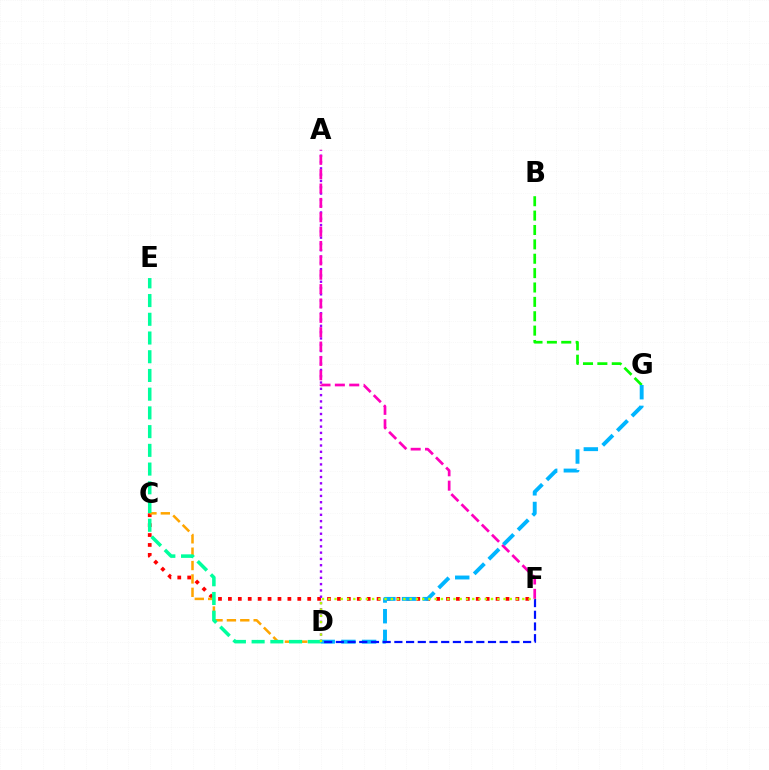{('C', 'F'): [{'color': '#ff0000', 'line_style': 'dotted', 'thickness': 2.69}], ('C', 'D'): [{'color': '#ffa500', 'line_style': 'dashed', 'thickness': 1.82}], ('A', 'D'): [{'color': '#9b00ff', 'line_style': 'dotted', 'thickness': 1.71}], ('A', 'F'): [{'color': '#ff00bd', 'line_style': 'dashed', 'thickness': 1.95}], ('D', 'E'): [{'color': '#00ff9d', 'line_style': 'dashed', 'thickness': 2.54}], ('B', 'G'): [{'color': '#08ff00', 'line_style': 'dashed', 'thickness': 1.95}], ('D', 'G'): [{'color': '#00b5ff', 'line_style': 'dashed', 'thickness': 2.81}], ('D', 'F'): [{'color': '#0010ff', 'line_style': 'dashed', 'thickness': 1.59}, {'color': '#b3ff00', 'line_style': 'dotted', 'thickness': 1.7}]}